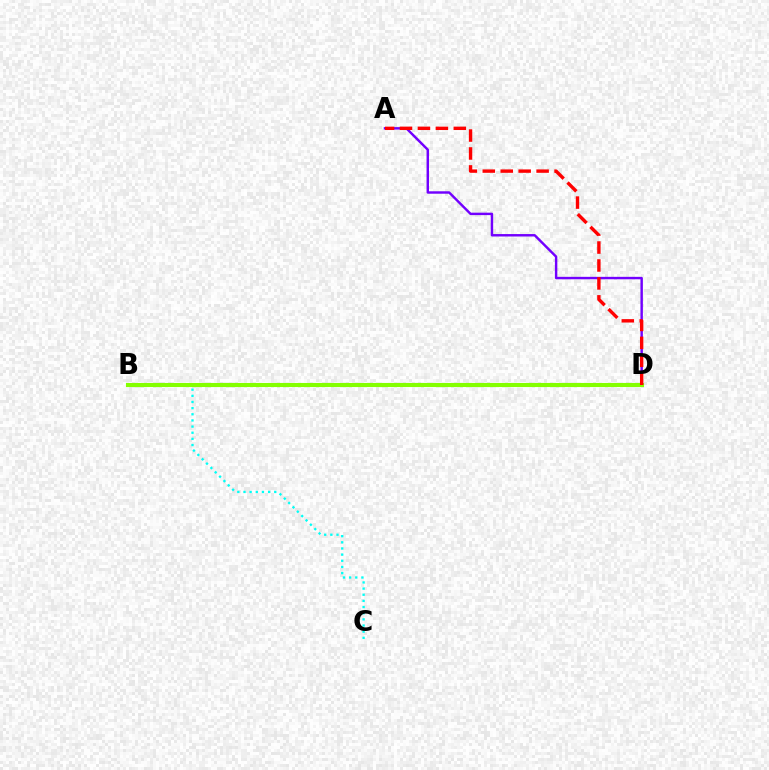{('B', 'C'): [{'color': '#00fff6', 'line_style': 'dotted', 'thickness': 1.67}], ('A', 'D'): [{'color': '#7200ff', 'line_style': 'solid', 'thickness': 1.75}, {'color': '#ff0000', 'line_style': 'dashed', 'thickness': 2.44}], ('B', 'D'): [{'color': '#84ff00', 'line_style': 'solid', 'thickness': 2.95}]}